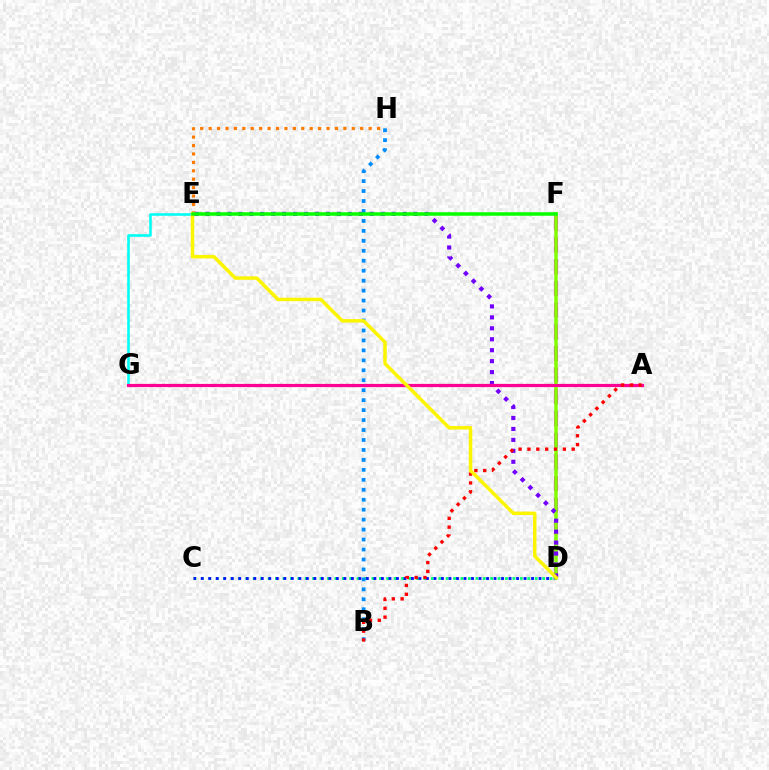{('C', 'D'): [{'color': '#00ff74', 'line_style': 'dotted', 'thickness': 2.02}, {'color': '#0010ff', 'line_style': 'dotted', 'thickness': 2.04}], ('D', 'F'): [{'color': '#ee00ff', 'line_style': 'dashed', 'thickness': 2.95}, {'color': '#84ff00', 'line_style': 'solid', 'thickness': 2.53}], ('E', 'G'): [{'color': '#00fff6', 'line_style': 'solid', 'thickness': 1.87}], ('D', 'E'): [{'color': '#7200ff', 'line_style': 'dotted', 'thickness': 2.97}, {'color': '#fcf500', 'line_style': 'solid', 'thickness': 2.5}], ('E', 'H'): [{'color': '#ff7c00', 'line_style': 'dotted', 'thickness': 2.29}], ('B', 'H'): [{'color': '#008cff', 'line_style': 'dotted', 'thickness': 2.71}], ('A', 'G'): [{'color': '#ff0094', 'line_style': 'solid', 'thickness': 2.31}], ('A', 'B'): [{'color': '#ff0000', 'line_style': 'dotted', 'thickness': 2.4}], ('E', 'F'): [{'color': '#08ff00', 'line_style': 'solid', 'thickness': 2.53}]}